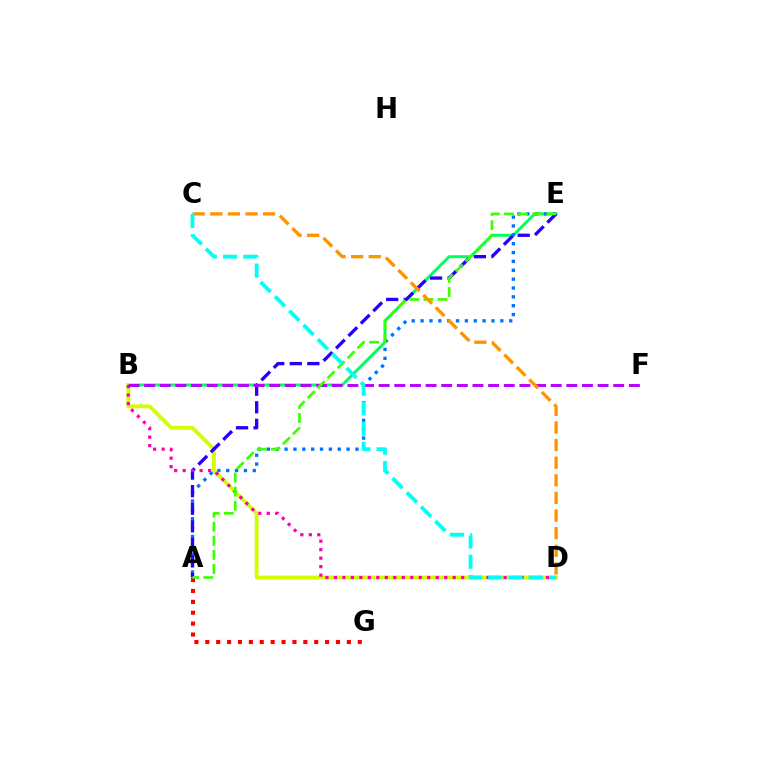{('B', 'E'): [{'color': '#00ff5c', 'line_style': 'solid', 'thickness': 2.11}], ('A', 'E'): [{'color': '#0074ff', 'line_style': 'dotted', 'thickness': 2.41}, {'color': '#2500ff', 'line_style': 'dashed', 'thickness': 2.39}, {'color': '#3dff00', 'line_style': 'dashed', 'thickness': 1.92}], ('B', 'D'): [{'color': '#d1ff00', 'line_style': 'solid', 'thickness': 2.76}, {'color': '#ff00ac', 'line_style': 'dotted', 'thickness': 2.31}], ('B', 'F'): [{'color': '#b900ff', 'line_style': 'dashed', 'thickness': 2.12}], ('A', 'G'): [{'color': '#ff0000', 'line_style': 'dotted', 'thickness': 2.96}], ('C', 'D'): [{'color': '#ff9400', 'line_style': 'dashed', 'thickness': 2.39}, {'color': '#00fff6', 'line_style': 'dashed', 'thickness': 2.75}]}